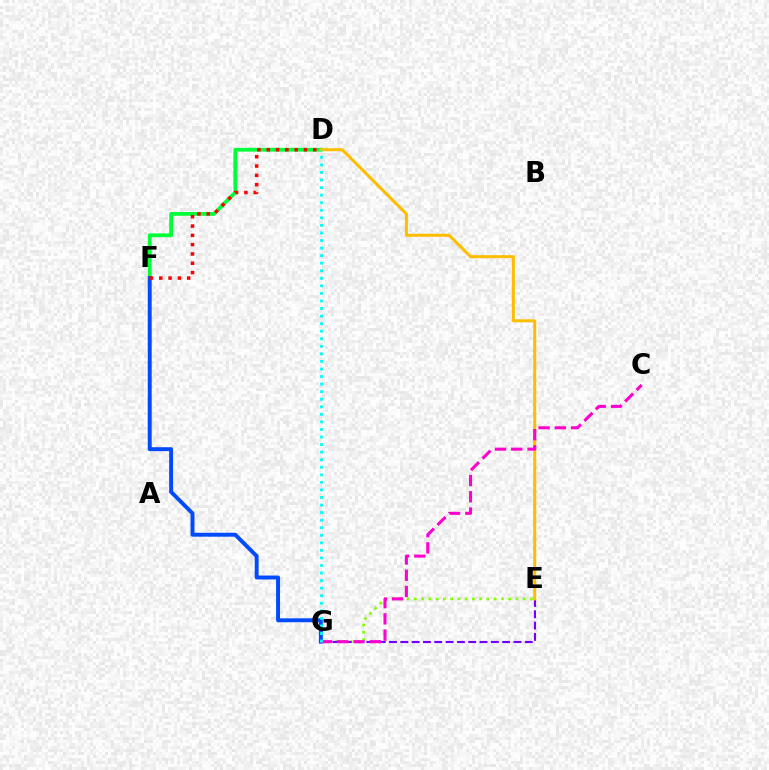{('E', 'G'): [{'color': '#84ff00', 'line_style': 'dotted', 'thickness': 1.97}, {'color': '#7200ff', 'line_style': 'dashed', 'thickness': 1.54}], ('D', 'F'): [{'color': '#00ff39', 'line_style': 'solid', 'thickness': 2.73}, {'color': '#ff0000', 'line_style': 'dotted', 'thickness': 2.53}], ('F', 'G'): [{'color': '#004bff', 'line_style': 'solid', 'thickness': 2.83}], ('D', 'E'): [{'color': '#ffbd00', 'line_style': 'solid', 'thickness': 2.18}], ('C', 'G'): [{'color': '#ff00cf', 'line_style': 'dashed', 'thickness': 2.21}], ('D', 'G'): [{'color': '#00fff6', 'line_style': 'dotted', 'thickness': 2.05}]}